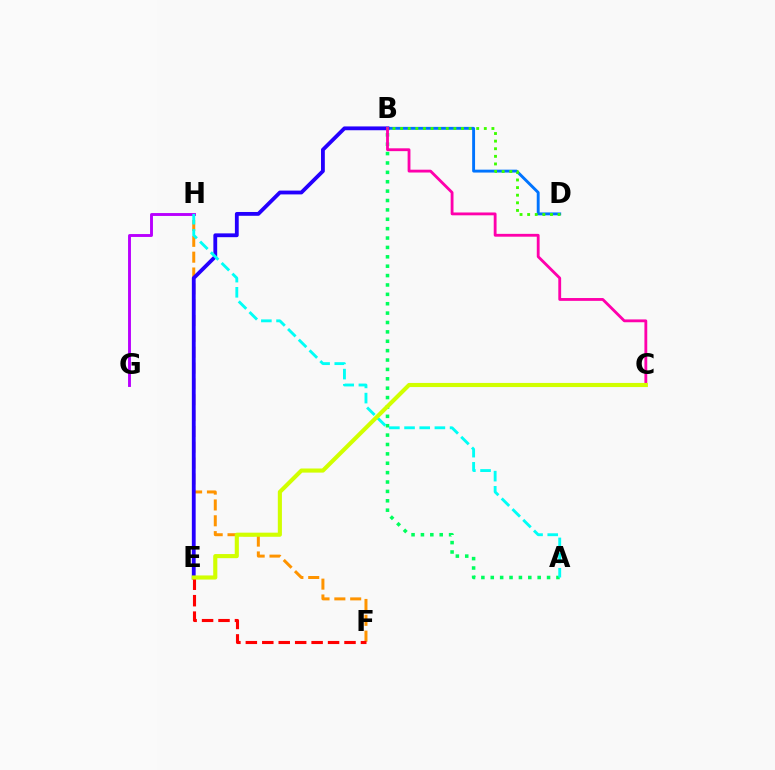{('A', 'B'): [{'color': '#00ff5c', 'line_style': 'dotted', 'thickness': 2.55}], ('B', 'D'): [{'color': '#0074ff', 'line_style': 'solid', 'thickness': 2.08}, {'color': '#3dff00', 'line_style': 'dotted', 'thickness': 2.07}], ('F', 'H'): [{'color': '#ff9400', 'line_style': 'dashed', 'thickness': 2.15}], ('B', 'E'): [{'color': '#2500ff', 'line_style': 'solid', 'thickness': 2.75}], ('E', 'F'): [{'color': '#ff0000', 'line_style': 'dashed', 'thickness': 2.23}], ('G', 'H'): [{'color': '#b900ff', 'line_style': 'solid', 'thickness': 2.09}], ('A', 'H'): [{'color': '#00fff6', 'line_style': 'dashed', 'thickness': 2.06}], ('B', 'C'): [{'color': '#ff00ac', 'line_style': 'solid', 'thickness': 2.04}], ('C', 'E'): [{'color': '#d1ff00', 'line_style': 'solid', 'thickness': 2.96}]}